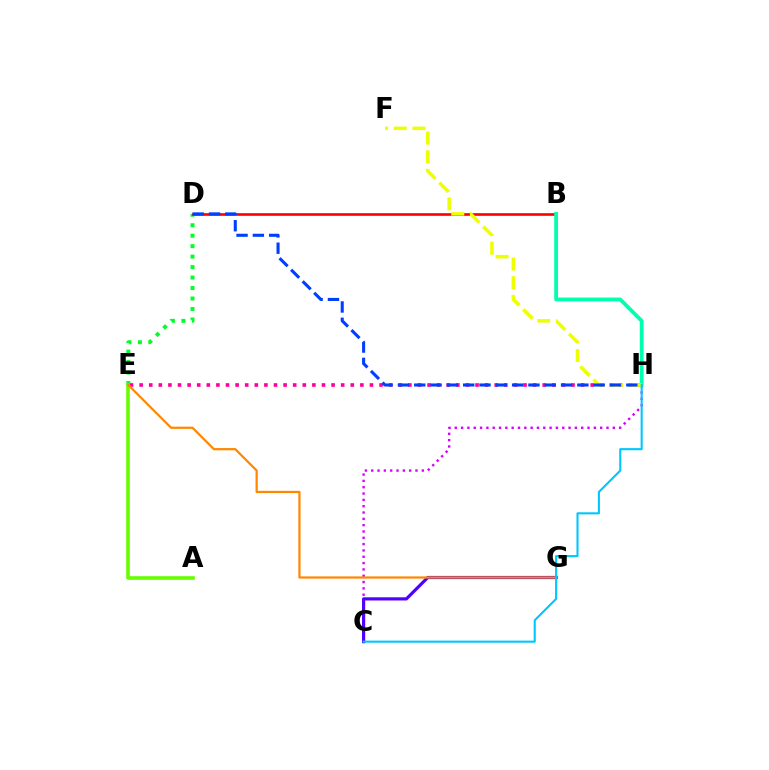{('D', 'E'): [{'color': '#00ff27', 'line_style': 'dotted', 'thickness': 2.85}], ('B', 'D'): [{'color': '#ff0000', 'line_style': 'solid', 'thickness': 1.9}], ('C', 'H'): [{'color': '#d600ff', 'line_style': 'dotted', 'thickness': 1.72}, {'color': '#00c7ff', 'line_style': 'solid', 'thickness': 1.51}], ('E', 'H'): [{'color': '#ff00a0', 'line_style': 'dotted', 'thickness': 2.61}], ('B', 'H'): [{'color': '#00ffaf', 'line_style': 'solid', 'thickness': 2.74}], ('F', 'H'): [{'color': '#eeff00', 'line_style': 'dashed', 'thickness': 2.53}], ('A', 'E'): [{'color': '#66ff00', 'line_style': 'solid', 'thickness': 2.58}], ('C', 'G'): [{'color': '#4f00ff', 'line_style': 'solid', 'thickness': 2.29}], ('E', 'G'): [{'color': '#ff8800', 'line_style': 'solid', 'thickness': 1.61}], ('D', 'H'): [{'color': '#003fff', 'line_style': 'dashed', 'thickness': 2.22}]}